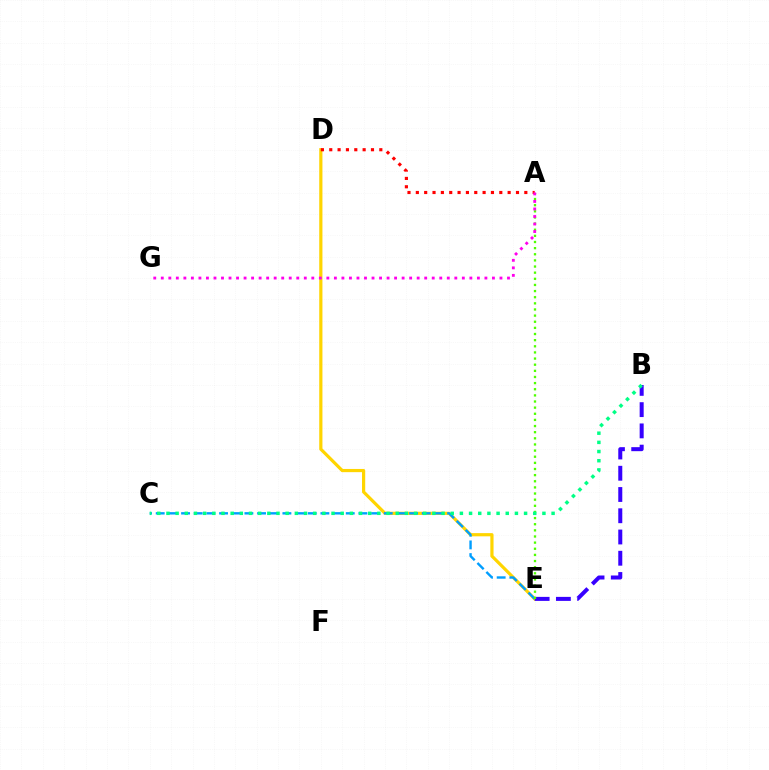{('D', 'E'): [{'color': '#ffd500', 'line_style': 'solid', 'thickness': 2.3}], ('B', 'E'): [{'color': '#3700ff', 'line_style': 'dashed', 'thickness': 2.89}], ('C', 'E'): [{'color': '#009eff', 'line_style': 'dashed', 'thickness': 1.72}], ('A', 'E'): [{'color': '#4fff00', 'line_style': 'dotted', 'thickness': 1.67}], ('A', 'D'): [{'color': '#ff0000', 'line_style': 'dotted', 'thickness': 2.27}], ('A', 'G'): [{'color': '#ff00ed', 'line_style': 'dotted', 'thickness': 2.04}], ('B', 'C'): [{'color': '#00ff86', 'line_style': 'dotted', 'thickness': 2.49}]}